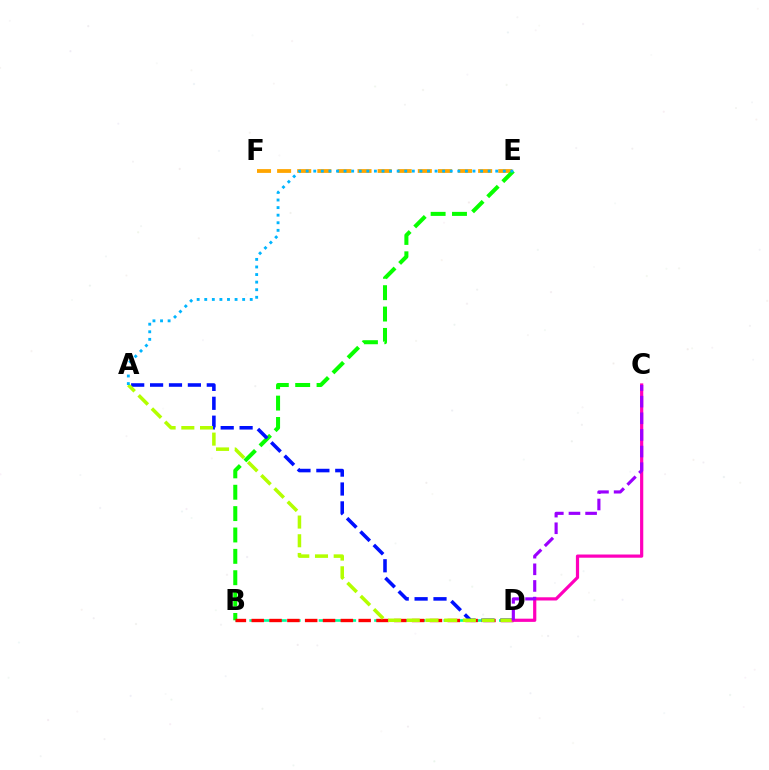{('B', 'D'): [{'color': '#00ff9d', 'line_style': 'dashed', 'thickness': 1.88}, {'color': '#ff0000', 'line_style': 'dashed', 'thickness': 2.42}], ('E', 'F'): [{'color': '#ffa500', 'line_style': 'dashed', 'thickness': 2.73}], ('B', 'E'): [{'color': '#08ff00', 'line_style': 'dashed', 'thickness': 2.9}], ('A', 'D'): [{'color': '#0010ff', 'line_style': 'dashed', 'thickness': 2.57}, {'color': '#b3ff00', 'line_style': 'dashed', 'thickness': 2.54}], ('C', 'D'): [{'color': '#ff00bd', 'line_style': 'solid', 'thickness': 2.31}, {'color': '#9b00ff', 'line_style': 'dashed', 'thickness': 2.26}], ('A', 'E'): [{'color': '#00b5ff', 'line_style': 'dotted', 'thickness': 2.06}]}